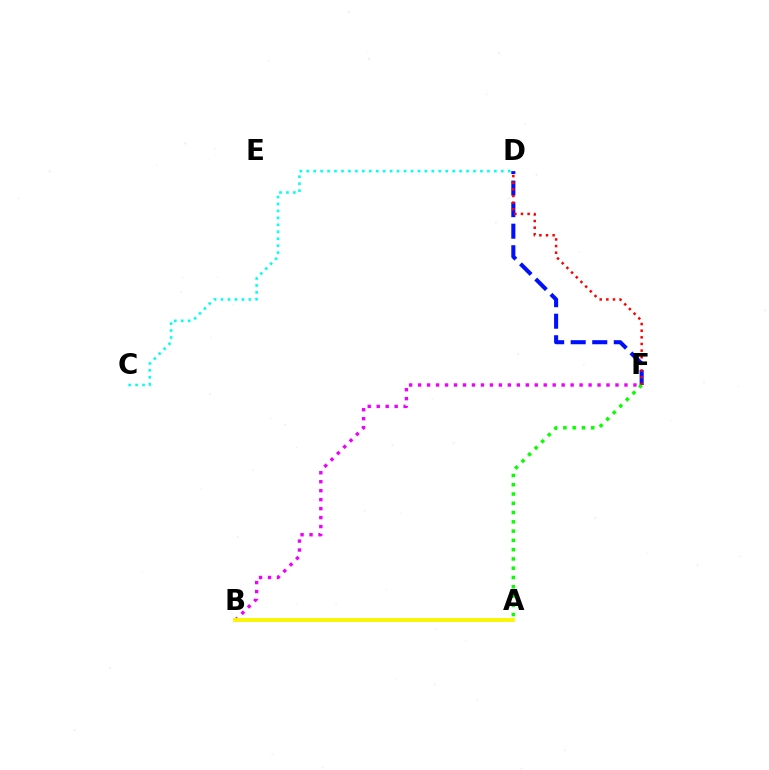{('B', 'F'): [{'color': '#ee00ff', 'line_style': 'dotted', 'thickness': 2.44}], ('D', 'F'): [{'color': '#0010ff', 'line_style': 'dashed', 'thickness': 2.93}, {'color': '#ff0000', 'line_style': 'dotted', 'thickness': 1.8}], ('A', 'B'): [{'color': '#fcf500', 'line_style': 'solid', 'thickness': 2.75}], ('A', 'F'): [{'color': '#08ff00', 'line_style': 'dotted', 'thickness': 2.52}], ('C', 'D'): [{'color': '#00fff6', 'line_style': 'dotted', 'thickness': 1.89}]}